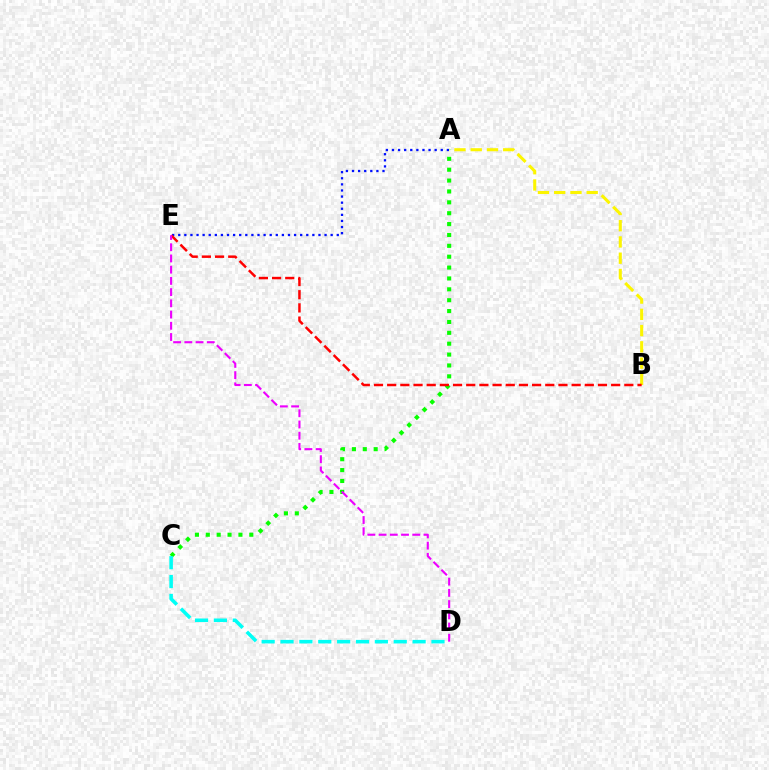{('A', 'C'): [{'color': '#08ff00', 'line_style': 'dotted', 'thickness': 2.95}], ('A', 'E'): [{'color': '#0010ff', 'line_style': 'dotted', 'thickness': 1.66}], ('C', 'D'): [{'color': '#00fff6', 'line_style': 'dashed', 'thickness': 2.56}], ('A', 'B'): [{'color': '#fcf500', 'line_style': 'dashed', 'thickness': 2.21}], ('B', 'E'): [{'color': '#ff0000', 'line_style': 'dashed', 'thickness': 1.79}], ('D', 'E'): [{'color': '#ee00ff', 'line_style': 'dashed', 'thickness': 1.52}]}